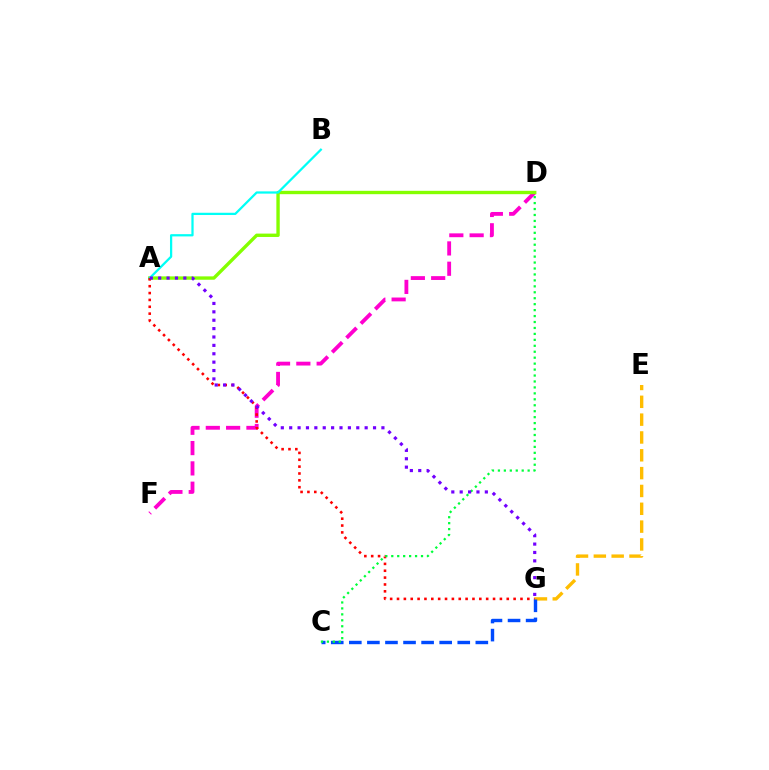{('E', 'G'): [{'color': '#ffbd00', 'line_style': 'dashed', 'thickness': 2.42}], ('D', 'F'): [{'color': '#ff00cf', 'line_style': 'dashed', 'thickness': 2.76}], ('A', 'D'): [{'color': '#84ff00', 'line_style': 'solid', 'thickness': 2.42}], ('A', 'B'): [{'color': '#00fff6', 'line_style': 'solid', 'thickness': 1.62}], ('A', 'G'): [{'color': '#ff0000', 'line_style': 'dotted', 'thickness': 1.86}, {'color': '#7200ff', 'line_style': 'dotted', 'thickness': 2.28}], ('C', 'G'): [{'color': '#004bff', 'line_style': 'dashed', 'thickness': 2.46}], ('C', 'D'): [{'color': '#00ff39', 'line_style': 'dotted', 'thickness': 1.62}]}